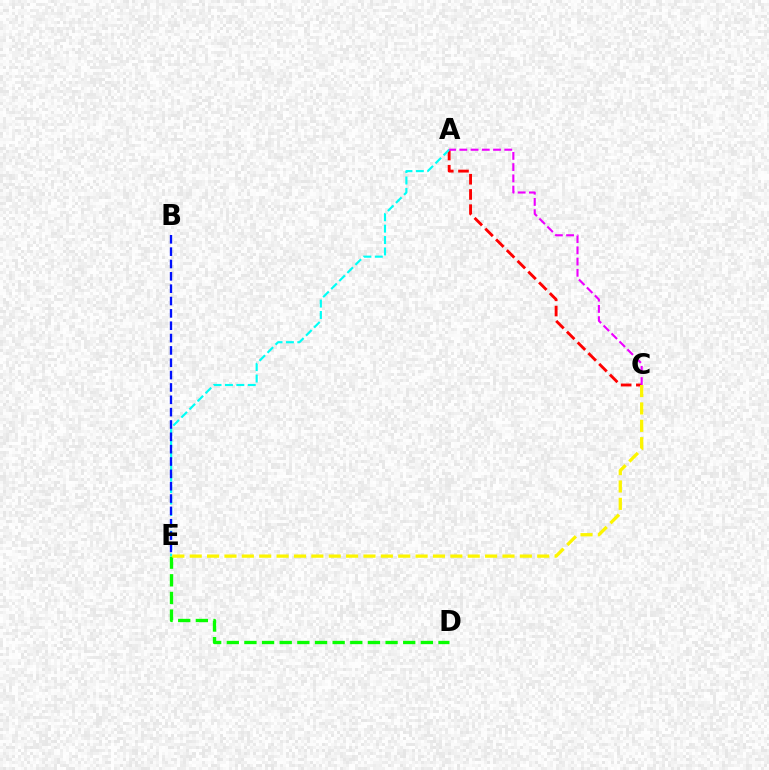{('A', 'C'): [{'color': '#ff0000', 'line_style': 'dashed', 'thickness': 2.07}, {'color': '#ee00ff', 'line_style': 'dashed', 'thickness': 1.53}], ('A', 'E'): [{'color': '#00fff6', 'line_style': 'dashed', 'thickness': 1.55}], ('D', 'E'): [{'color': '#08ff00', 'line_style': 'dashed', 'thickness': 2.4}], ('C', 'E'): [{'color': '#fcf500', 'line_style': 'dashed', 'thickness': 2.36}], ('B', 'E'): [{'color': '#0010ff', 'line_style': 'dashed', 'thickness': 1.68}]}